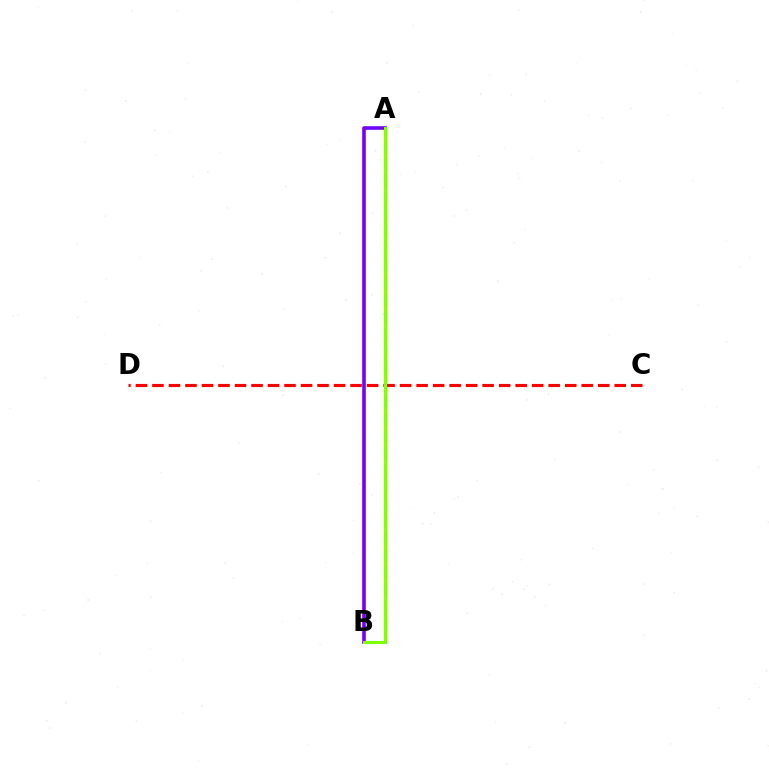{('A', 'B'): [{'color': '#00fff6', 'line_style': 'dashed', 'thickness': 2.31}, {'color': '#7200ff', 'line_style': 'solid', 'thickness': 2.6}, {'color': '#84ff00', 'line_style': 'solid', 'thickness': 2.13}], ('C', 'D'): [{'color': '#ff0000', 'line_style': 'dashed', 'thickness': 2.24}]}